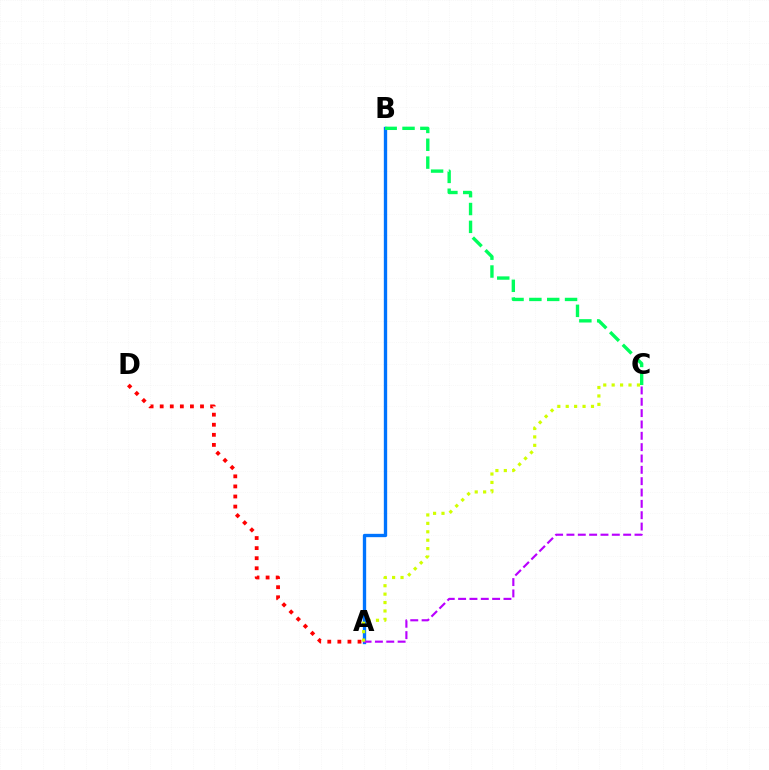{('A', 'B'): [{'color': '#0074ff', 'line_style': 'solid', 'thickness': 2.4}], ('A', 'C'): [{'color': '#b900ff', 'line_style': 'dashed', 'thickness': 1.54}, {'color': '#d1ff00', 'line_style': 'dotted', 'thickness': 2.29}], ('B', 'C'): [{'color': '#00ff5c', 'line_style': 'dashed', 'thickness': 2.42}], ('A', 'D'): [{'color': '#ff0000', 'line_style': 'dotted', 'thickness': 2.74}]}